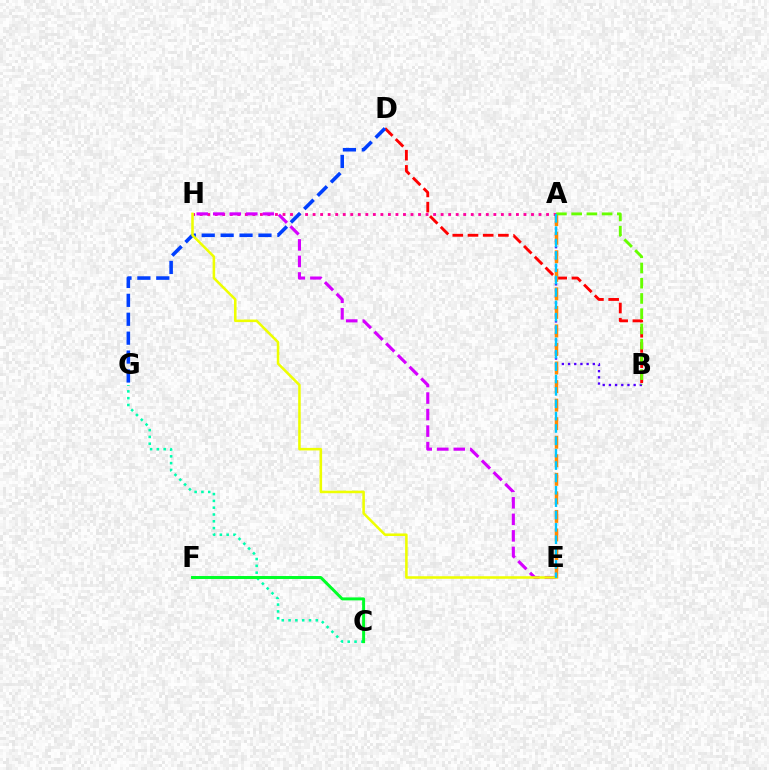{('B', 'D'): [{'color': '#ff0000', 'line_style': 'dashed', 'thickness': 2.07}], ('C', 'G'): [{'color': '#00ffaf', 'line_style': 'dotted', 'thickness': 1.85}], ('A', 'H'): [{'color': '#ff00a0', 'line_style': 'dotted', 'thickness': 2.05}], ('A', 'B'): [{'color': '#4f00ff', 'line_style': 'dotted', 'thickness': 1.68}, {'color': '#66ff00', 'line_style': 'dashed', 'thickness': 2.07}], ('E', 'H'): [{'color': '#d600ff', 'line_style': 'dashed', 'thickness': 2.25}, {'color': '#eeff00', 'line_style': 'solid', 'thickness': 1.84}], ('A', 'E'): [{'color': '#ff8800', 'line_style': 'dashed', 'thickness': 2.52}, {'color': '#00c7ff', 'line_style': 'dashed', 'thickness': 1.68}], ('C', 'F'): [{'color': '#00ff27', 'line_style': 'solid', 'thickness': 2.14}], ('D', 'G'): [{'color': '#003fff', 'line_style': 'dashed', 'thickness': 2.57}]}